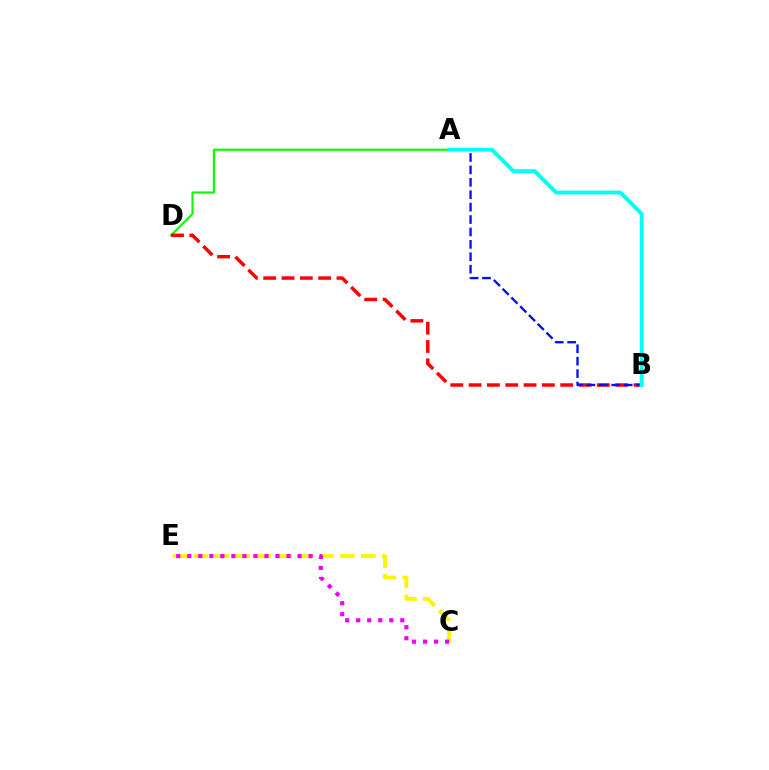{('A', 'D'): [{'color': '#08ff00', 'line_style': 'solid', 'thickness': 1.56}], ('B', 'D'): [{'color': '#ff0000', 'line_style': 'dashed', 'thickness': 2.49}], ('A', 'B'): [{'color': '#0010ff', 'line_style': 'dashed', 'thickness': 1.69}, {'color': '#00fff6', 'line_style': 'solid', 'thickness': 2.77}], ('C', 'E'): [{'color': '#fcf500', 'line_style': 'dashed', 'thickness': 2.84}, {'color': '#ee00ff', 'line_style': 'dotted', 'thickness': 3.0}]}